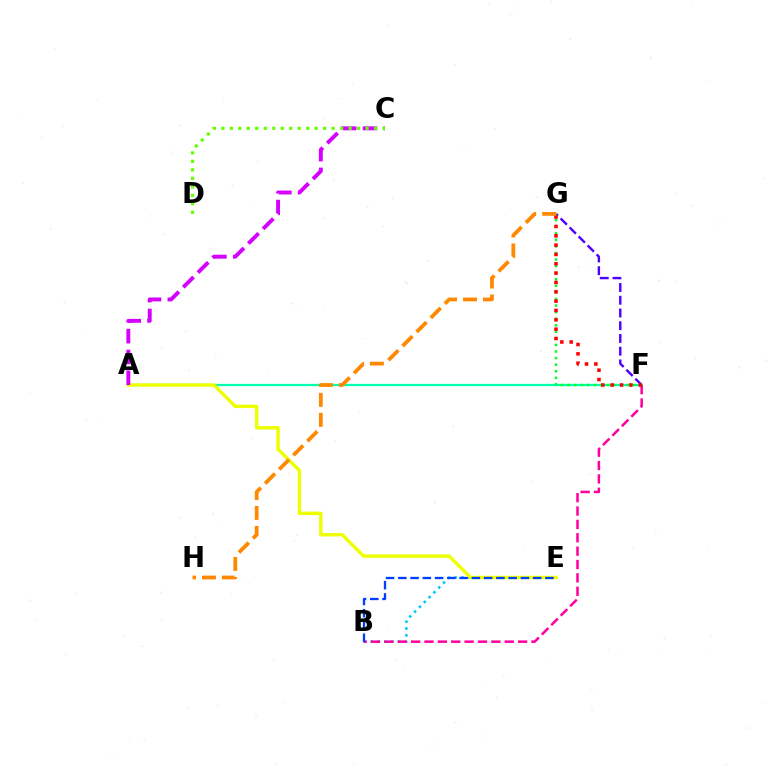{('B', 'E'): [{'color': '#00c7ff', 'line_style': 'dotted', 'thickness': 1.86}, {'color': '#003fff', 'line_style': 'dashed', 'thickness': 1.67}], ('F', 'G'): [{'color': '#4f00ff', 'line_style': 'dashed', 'thickness': 1.73}, {'color': '#00ff27', 'line_style': 'dotted', 'thickness': 1.78}, {'color': '#ff0000', 'line_style': 'dotted', 'thickness': 2.54}], ('A', 'F'): [{'color': '#00ffaf', 'line_style': 'solid', 'thickness': 1.62}], ('A', 'E'): [{'color': '#eeff00', 'line_style': 'solid', 'thickness': 2.45}], ('A', 'C'): [{'color': '#d600ff', 'line_style': 'dashed', 'thickness': 2.82}], ('B', 'F'): [{'color': '#ff00a0', 'line_style': 'dashed', 'thickness': 1.82}], ('C', 'D'): [{'color': '#66ff00', 'line_style': 'dotted', 'thickness': 2.3}], ('G', 'H'): [{'color': '#ff8800', 'line_style': 'dashed', 'thickness': 2.71}]}